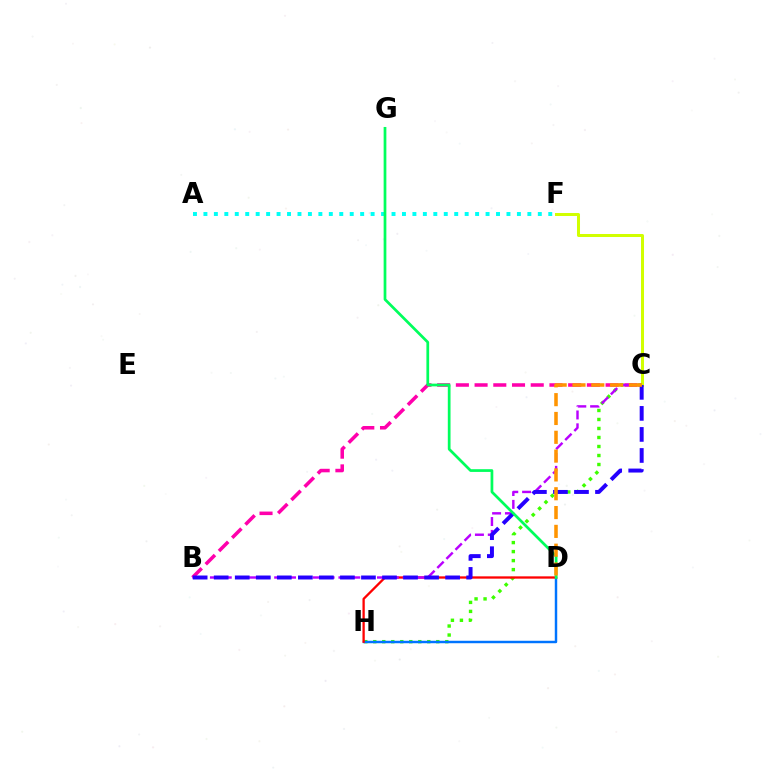{('C', 'F'): [{'color': '#d1ff00', 'line_style': 'solid', 'thickness': 2.17}], ('C', 'H'): [{'color': '#3dff00', 'line_style': 'dotted', 'thickness': 2.45}], ('D', 'H'): [{'color': '#0074ff', 'line_style': 'solid', 'thickness': 1.77}, {'color': '#ff0000', 'line_style': 'solid', 'thickness': 1.66}], ('B', 'C'): [{'color': '#ff00ac', 'line_style': 'dashed', 'thickness': 2.54}, {'color': '#b900ff', 'line_style': 'dashed', 'thickness': 1.75}, {'color': '#2500ff', 'line_style': 'dashed', 'thickness': 2.86}], ('A', 'F'): [{'color': '#00fff6', 'line_style': 'dotted', 'thickness': 2.84}], ('D', 'G'): [{'color': '#00ff5c', 'line_style': 'solid', 'thickness': 1.96}], ('C', 'D'): [{'color': '#ff9400', 'line_style': 'dashed', 'thickness': 2.56}]}